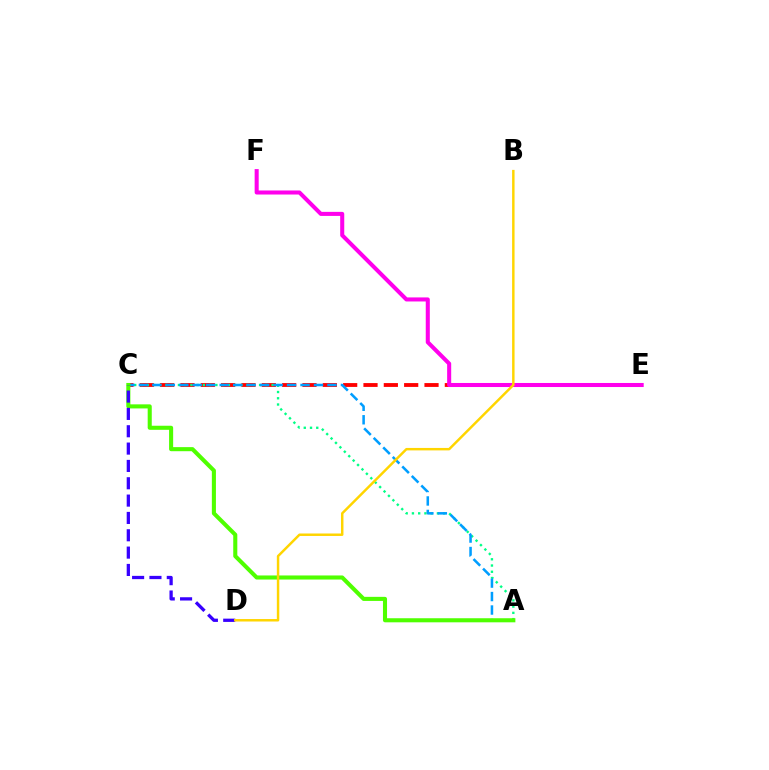{('C', 'E'): [{'color': '#ff0000', 'line_style': 'dashed', 'thickness': 2.76}], ('E', 'F'): [{'color': '#ff00ed', 'line_style': 'solid', 'thickness': 2.92}], ('A', 'C'): [{'color': '#00ff86', 'line_style': 'dotted', 'thickness': 1.7}, {'color': '#009eff', 'line_style': 'dashed', 'thickness': 1.83}, {'color': '#4fff00', 'line_style': 'solid', 'thickness': 2.93}], ('C', 'D'): [{'color': '#3700ff', 'line_style': 'dashed', 'thickness': 2.36}], ('B', 'D'): [{'color': '#ffd500', 'line_style': 'solid', 'thickness': 1.77}]}